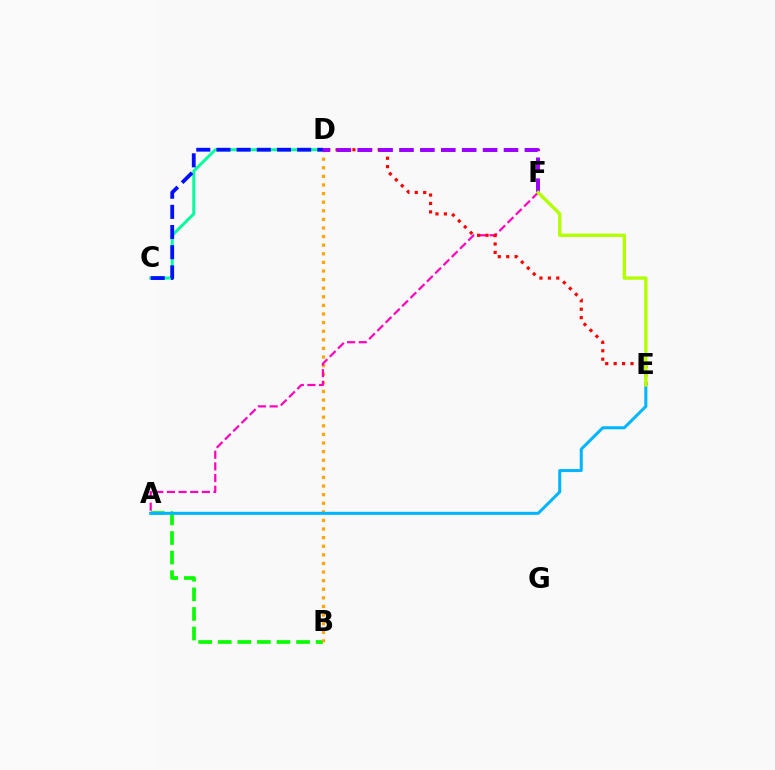{('A', 'B'): [{'color': '#08ff00', 'line_style': 'dashed', 'thickness': 2.66}], ('C', 'D'): [{'color': '#00ff9d', 'line_style': 'solid', 'thickness': 2.12}, {'color': '#0010ff', 'line_style': 'dashed', 'thickness': 2.74}], ('B', 'D'): [{'color': '#ffa500', 'line_style': 'dotted', 'thickness': 2.34}], ('A', 'F'): [{'color': '#ff00bd', 'line_style': 'dashed', 'thickness': 1.58}], ('D', 'E'): [{'color': '#ff0000', 'line_style': 'dotted', 'thickness': 2.29}], ('D', 'F'): [{'color': '#9b00ff', 'line_style': 'dashed', 'thickness': 2.84}], ('A', 'E'): [{'color': '#00b5ff', 'line_style': 'solid', 'thickness': 2.17}], ('E', 'F'): [{'color': '#b3ff00', 'line_style': 'solid', 'thickness': 2.42}]}